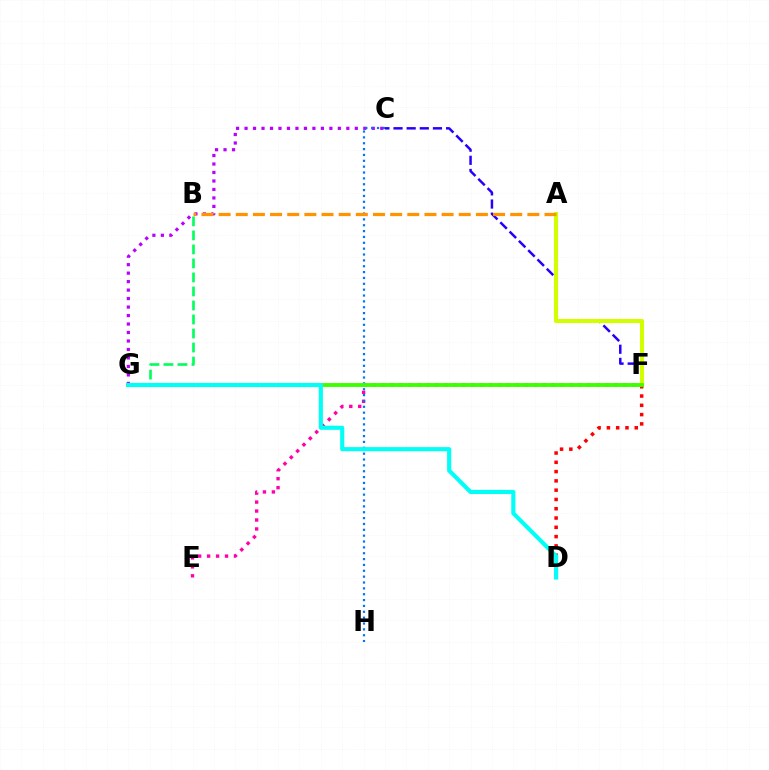{('C', 'F'): [{'color': '#2500ff', 'line_style': 'dashed', 'thickness': 1.79}], ('A', 'F'): [{'color': '#d1ff00', 'line_style': 'solid', 'thickness': 2.96}], ('C', 'G'): [{'color': '#b900ff', 'line_style': 'dotted', 'thickness': 2.3}], ('B', 'G'): [{'color': '#00ff5c', 'line_style': 'dashed', 'thickness': 1.9}], ('E', 'F'): [{'color': '#ff00ac', 'line_style': 'dotted', 'thickness': 2.43}], ('D', 'F'): [{'color': '#ff0000', 'line_style': 'dotted', 'thickness': 2.52}], ('C', 'H'): [{'color': '#0074ff', 'line_style': 'dotted', 'thickness': 1.59}], ('F', 'G'): [{'color': '#3dff00', 'line_style': 'solid', 'thickness': 2.8}], ('D', 'G'): [{'color': '#00fff6', 'line_style': 'solid', 'thickness': 2.97}], ('A', 'B'): [{'color': '#ff9400', 'line_style': 'dashed', 'thickness': 2.33}]}